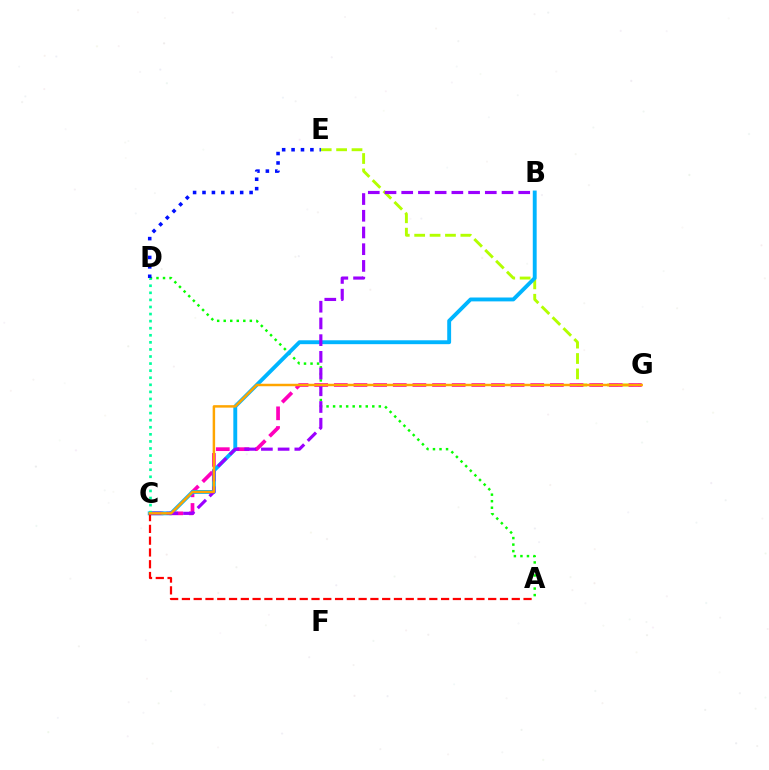{('A', 'D'): [{'color': '#08ff00', 'line_style': 'dotted', 'thickness': 1.78}], ('E', 'G'): [{'color': '#b3ff00', 'line_style': 'dashed', 'thickness': 2.09}], ('C', 'G'): [{'color': '#ff00bd', 'line_style': 'dashed', 'thickness': 2.67}, {'color': '#ffa500', 'line_style': 'solid', 'thickness': 1.78}], ('B', 'C'): [{'color': '#00b5ff', 'line_style': 'solid', 'thickness': 2.8}, {'color': '#9b00ff', 'line_style': 'dashed', 'thickness': 2.27}], ('D', 'E'): [{'color': '#0010ff', 'line_style': 'dotted', 'thickness': 2.56}], ('A', 'C'): [{'color': '#ff0000', 'line_style': 'dashed', 'thickness': 1.6}], ('C', 'D'): [{'color': '#00ff9d', 'line_style': 'dotted', 'thickness': 1.92}]}